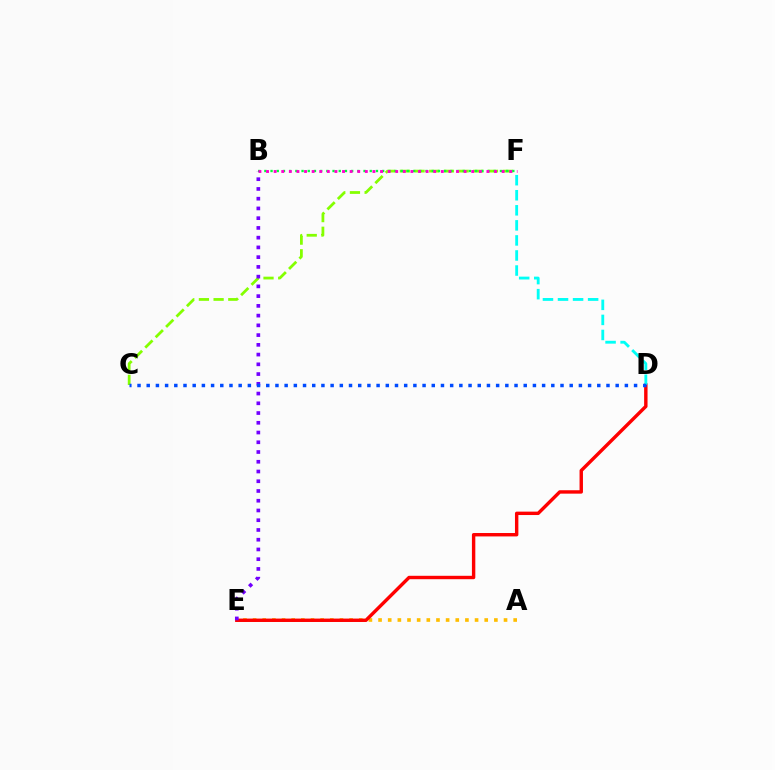{('A', 'E'): [{'color': '#ffbd00', 'line_style': 'dotted', 'thickness': 2.62}], ('C', 'F'): [{'color': '#84ff00', 'line_style': 'dashed', 'thickness': 1.99}], ('D', 'E'): [{'color': '#ff0000', 'line_style': 'solid', 'thickness': 2.45}], ('B', 'F'): [{'color': '#00ff39', 'line_style': 'dotted', 'thickness': 1.68}, {'color': '#ff00cf', 'line_style': 'dotted', 'thickness': 2.06}], ('D', 'F'): [{'color': '#00fff6', 'line_style': 'dashed', 'thickness': 2.05}], ('B', 'E'): [{'color': '#7200ff', 'line_style': 'dotted', 'thickness': 2.65}], ('C', 'D'): [{'color': '#004bff', 'line_style': 'dotted', 'thickness': 2.5}]}